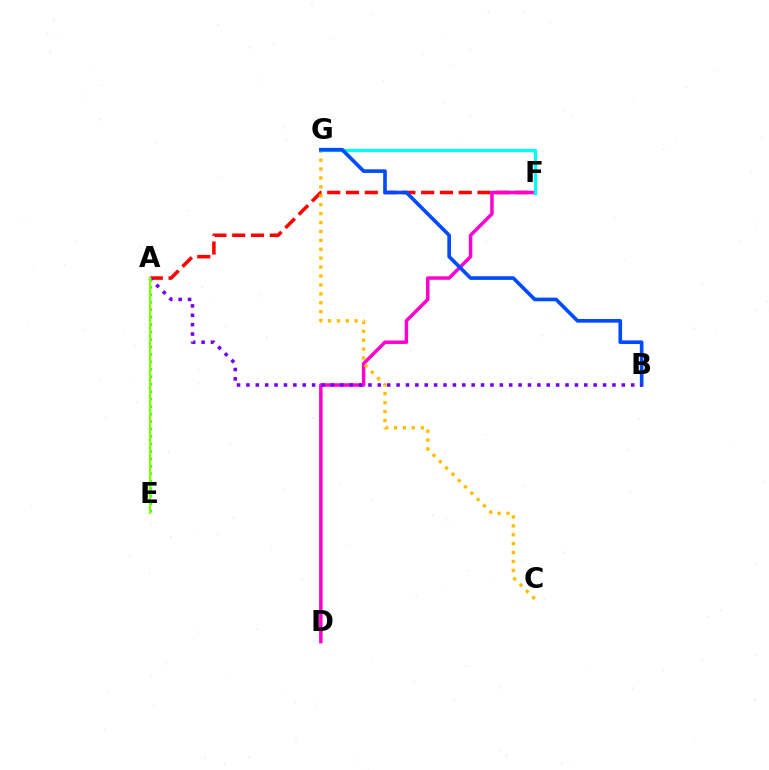{('A', 'F'): [{'color': '#ff0000', 'line_style': 'dashed', 'thickness': 2.55}], ('D', 'F'): [{'color': '#ff00cf', 'line_style': 'solid', 'thickness': 2.5}], ('C', 'G'): [{'color': '#ffbd00', 'line_style': 'dotted', 'thickness': 2.42}], ('F', 'G'): [{'color': '#00fff6', 'line_style': 'solid', 'thickness': 2.36}], ('B', 'G'): [{'color': '#004bff', 'line_style': 'solid', 'thickness': 2.62}], ('A', 'B'): [{'color': '#7200ff', 'line_style': 'dotted', 'thickness': 2.55}], ('A', 'E'): [{'color': '#00ff39', 'line_style': 'dotted', 'thickness': 2.03}, {'color': '#84ff00', 'line_style': 'solid', 'thickness': 1.63}]}